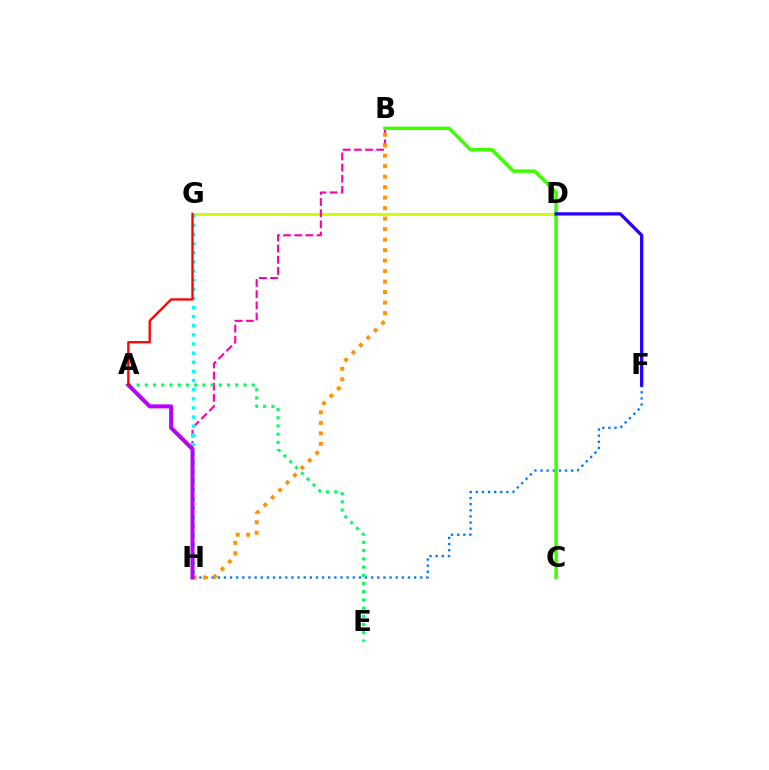{('F', 'H'): [{'color': '#0074ff', 'line_style': 'dotted', 'thickness': 1.67}], ('D', 'G'): [{'color': '#d1ff00', 'line_style': 'solid', 'thickness': 2.17}], ('B', 'H'): [{'color': '#ff00ac', 'line_style': 'dashed', 'thickness': 1.52}, {'color': '#ff9400', 'line_style': 'dotted', 'thickness': 2.85}], ('B', 'C'): [{'color': '#3dff00', 'line_style': 'solid', 'thickness': 2.52}], ('A', 'E'): [{'color': '#00ff5c', 'line_style': 'dotted', 'thickness': 2.23}], ('D', 'F'): [{'color': '#2500ff', 'line_style': 'solid', 'thickness': 2.36}], ('G', 'H'): [{'color': '#00fff6', 'line_style': 'dotted', 'thickness': 2.48}], ('A', 'H'): [{'color': '#b900ff', 'line_style': 'solid', 'thickness': 2.88}], ('A', 'G'): [{'color': '#ff0000', 'line_style': 'solid', 'thickness': 1.66}]}